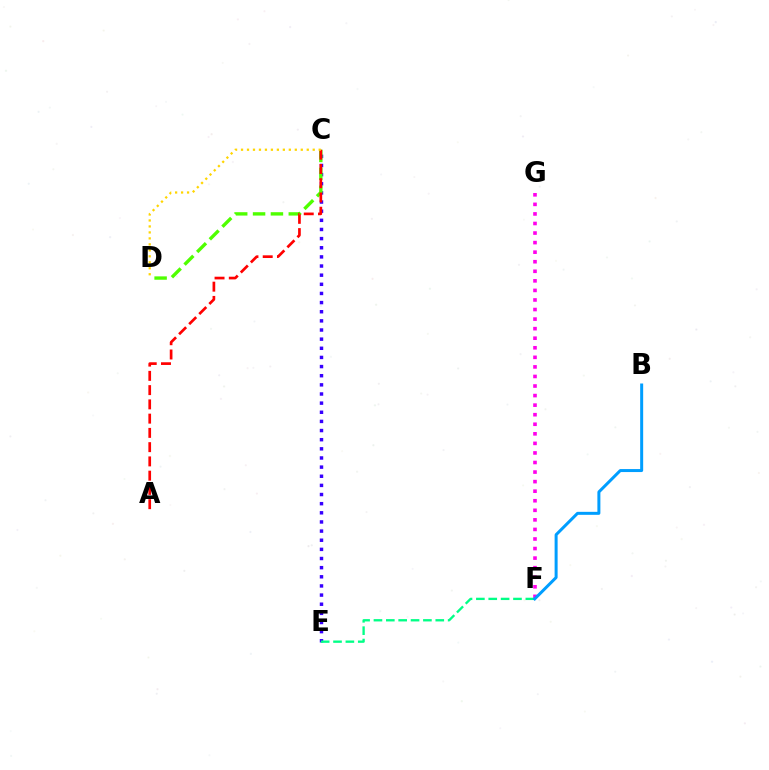{('C', 'E'): [{'color': '#3700ff', 'line_style': 'dotted', 'thickness': 2.48}], ('F', 'G'): [{'color': '#ff00ed', 'line_style': 'dotted', 'thickness': 2.6}], ('C', 'D'): [{'color': '#4fff00', 'line_style': 'dashed', 'thickness': 2.43}, {'color': '#ffd500', 'line_style': 'dotted', 'thickness': 1.62}], ('E', 'F'): [{'color': '#00ff86', 'line_style': 'dashed', 'thickness': 1.68}], ('A', 'C'): [{'color': '#ff0000', 'line_style': 'dashed', 'thickness': 1.94}], ('B', 'F'): [{'color': '#009eff', 'line_style': 'solid', 'thickness': 2.16}]}